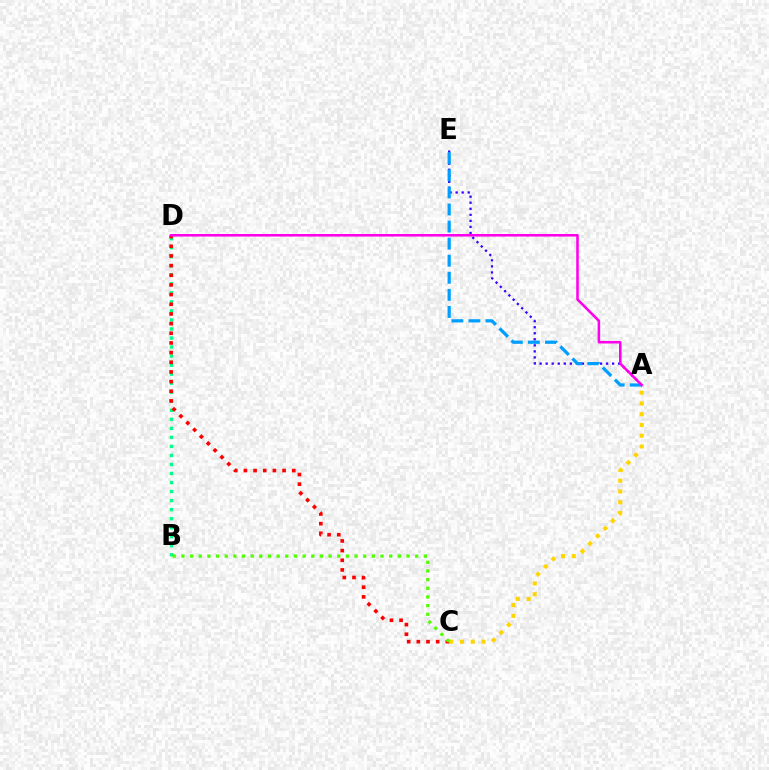{('A', 'C'): [{'color': '#ffd500', 'line_style': 'dotted', 'thickness': 2.93}], ('B', 'D'): [{'color': '#00ff86', 'line_style': 'dotted', 'thickness': 2.45}], ('A', 'E'): [{'color': '#3700ff', 'line_style': 'dotted', 'thickness': 1.64}, {'color': '#009eff', 'line_style': 'dashed', 'thickness': 2.32}], ('C', 'D'): [{'color': '#ff0000', 'line_style': 'dotted', 'thickness': 2.63}], ('B', 'C'): [{'color': '#4fff00', 'line_style': 'dotted', 'thickness': 2.35}], ('A', 'D'): [{'color': '#ff00ed', 'line_style': 'solid', 'thickness': 1.84}]}